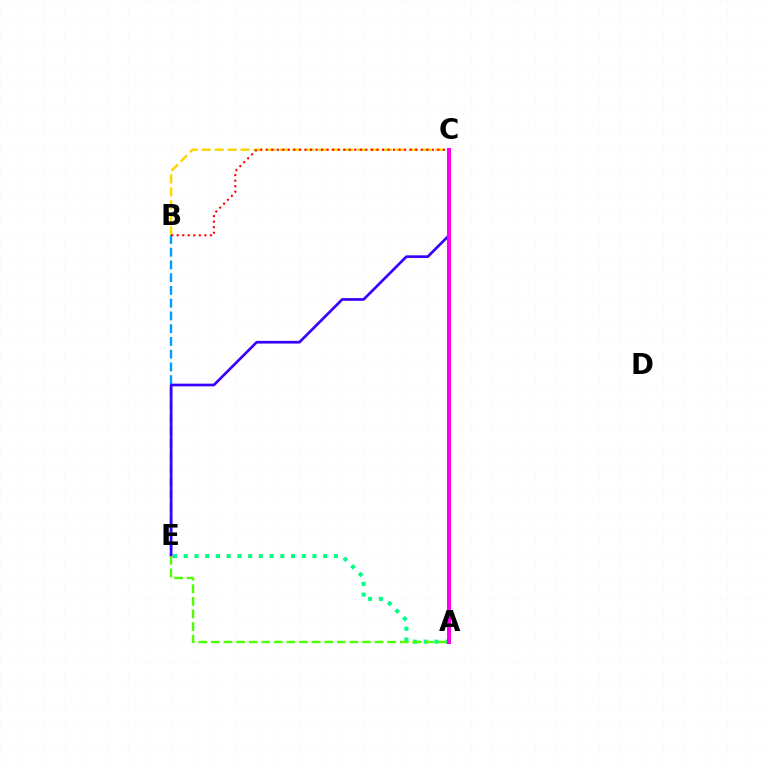{('B', 'E'): [{'color': '#009eff', 'line_style': 'dashed', 'thickness': 1.73}], ('A', 'E'): [{'color': '#00ff86', 'line_style': 'dotted', 'thickness': 2.92}, {'color': '#4fff00', 'line_style': 'dashed', 'thickness': 1.71}], ('C', 'E'): [{'color': '#3700ff', 'line_style': 'solid', 'thickness': 1.94}], ('B', 'C'): [{'color': '#ffd500', 'line_style': 'dashed', 'thickness': 1.76}, {'color': '#ff0000', 'line_style': 'dotted', 'thickness': 1.5}], ('A', 'C'): [{'color': '#ff00ed', 'line_style': 'solid', 'thickness': 2.93}]}